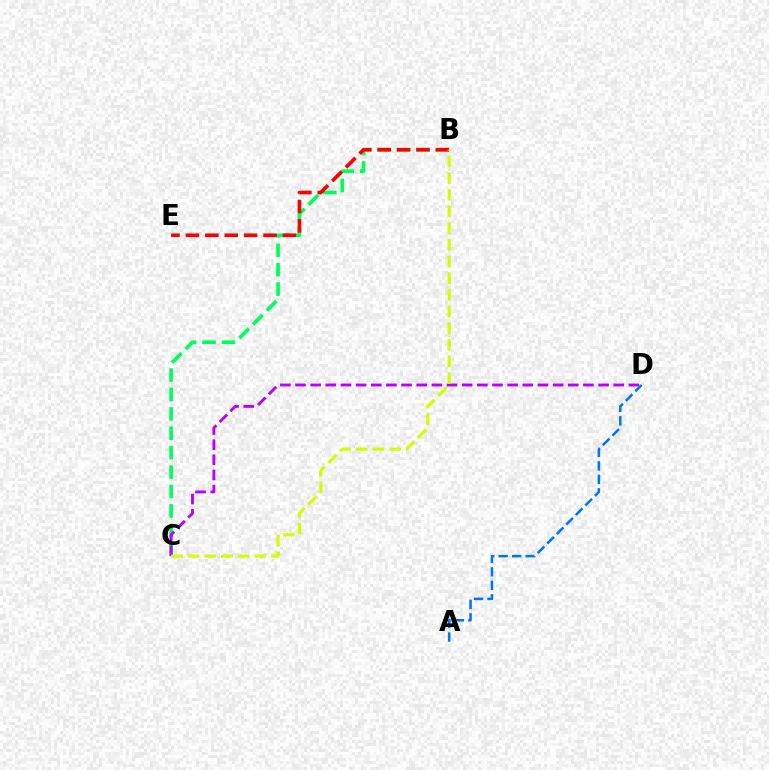{('B', 'C'): [{'color': '#00ff5c', 'line_style': 'dashed', 'thickness': 2.64}, {'color': '#d1ff00', 'line_style': 'dashed', 'thickness': 2.26}], ('B', 'E'): [{'color': '#ff0000', 'line_style': 'dashed', 'thickness': 2.64}], ('C', 'D'): [{'color': '#b900ff', 'line_style': 'dashed', 'thickness': 2.06}], ('A', 'D'): [{'color': '#0074ff', 'line_style': 'dashed', 'thickness': 1.83}]}